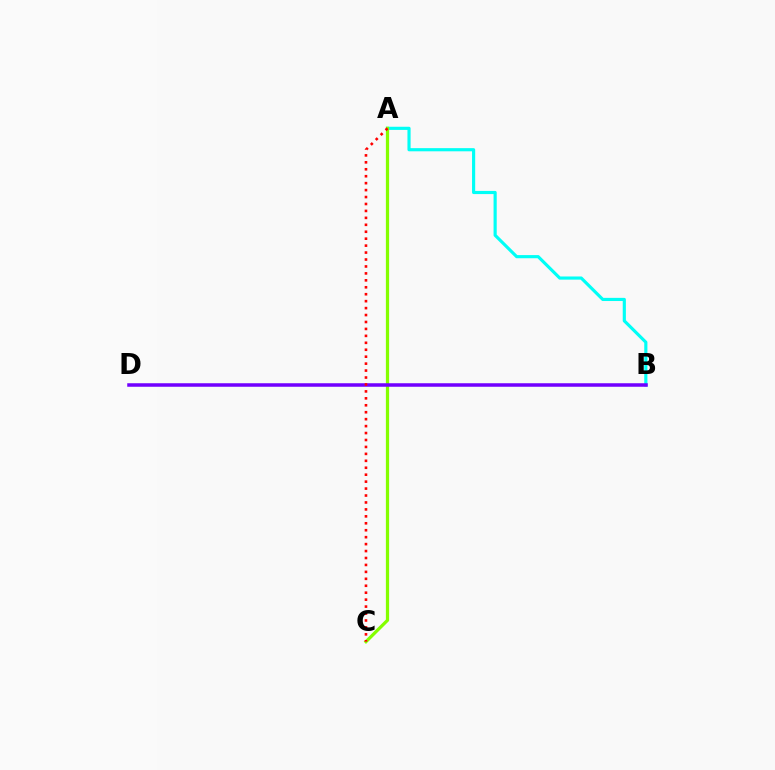{('A', 'B'): [{'color': '#00fff6', 'line_style': 'solid', 'thickness': 2.27}], ('A', 'C'): [{'color': '#84ff00', 'line_style': 'solid', 'thickness': 2.33}, {'color': '#ff0000', 'line_style': 'dotted', 'thickness': 1.89}], ('B', 'D'): [{'color': '#7200ff', 'line_style': 'solid', 'thickness': 2.53}]}